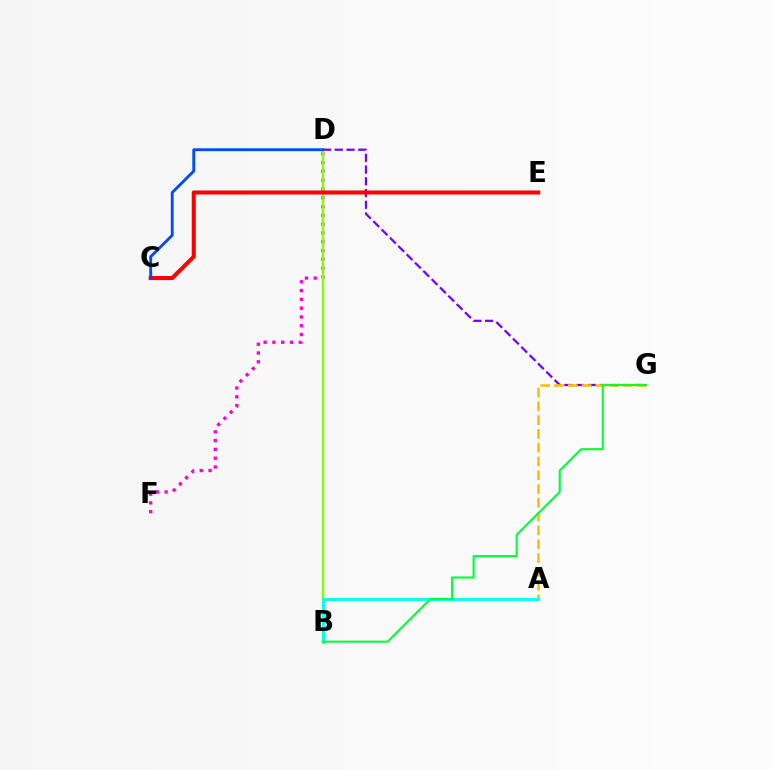{('D', 'F'): [{'color': '#ff00cf', 'line_style': 'dotted', 'thickness': 2.39}], ('D', 'G'): [{'color': '#7200ff', 'line_style': 'dashed', 'thickness': 1.6}], ('A', 'G'): [{'color': '#ffbd00', 'line_style': 'dashed', 'thickness': 1.87}], ('B', 'D'): [{'color': '#84ff00', 'line_style': 'solid', 'thickness': 1.74}], ('A', 'B'): [{'color': '#00fff6', 'line_style': 'solid', 'thickness': 2.07}], ('B', 'G'): [{'color': '#00ff39', 'line_style': 'solid', 'thickness': 1.5}], ('C', 'E'): [{'color': '#ff0000', 'line_style': 'solid', 'thickness': 2.91}], ('C', 'D'): [{'color': '#004bff', 'line_style': 'solid', 'thickness': 2.06}]}